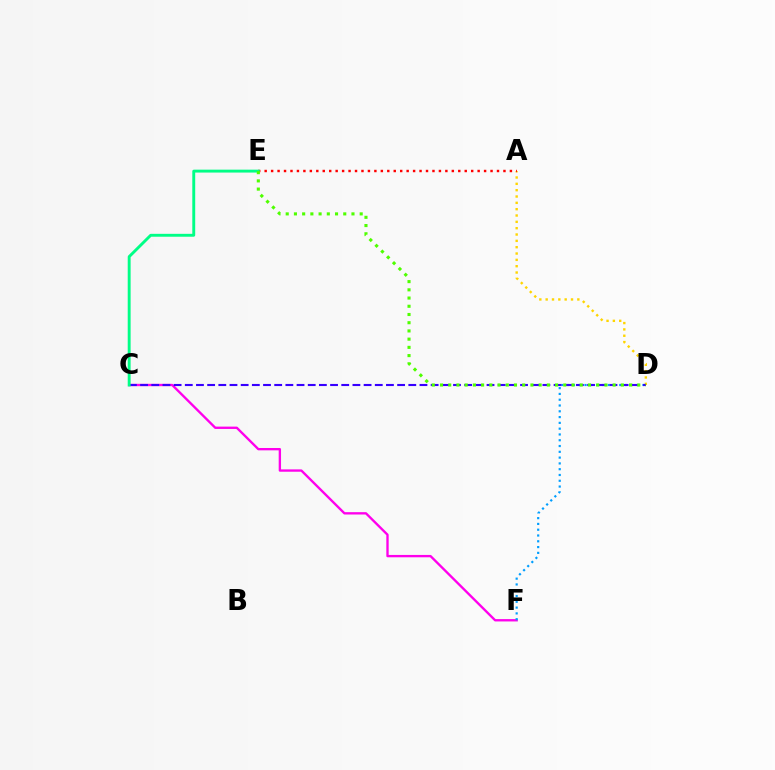{('A', 'D'): [{'color': '#ffd500', 'line_style': 'dotted', 'thickness': 1.72}], ('C', 'F'): [{'color': '#ff00ed', 'line_style': 'solid', 'thickness': 1.69}], ('D', 'F'): [{'color': '#009eff', 'line_style': 'dotted', 'thickness': 1.57}], ('A', 'E'): [{'color': '#ff0000', 'line_style': 'dotted', 'thickness': 1.75}], ('C', 'D'): [{'color': '#3700ff', 'line_style': 'dashed', 'thickness': 1.52}], ('C', 'E'): [{'color': '#00ff86', 'line_style': 'solid', 'thickness': 2.09}], ('D', 'E'): [{'color': '#4fff00', 'line_style': 'dotted', 'thickness': 2.23}]}